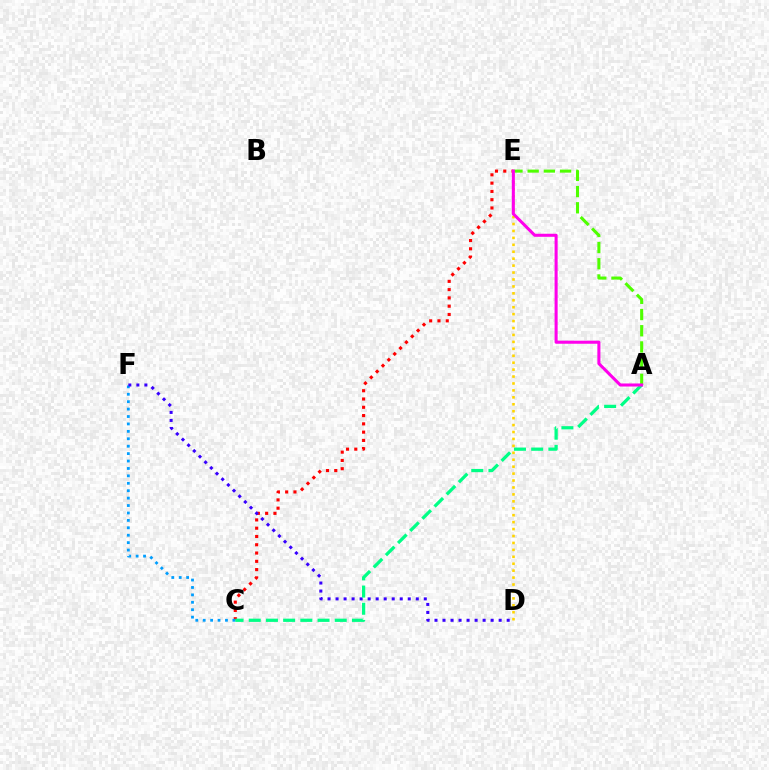{('C', 'E'): [{'color': '#ff0000', 'line_style': 'dotted', 'thickness': 2.25}], ('C', 'F'): [{'color': '#009eff', 'line_style': 'dotted', 'thickness': 2.02}], ('D', 'F'): [{'color': '#3700ff', 'line_style': 'dotted', 'thickness': 2.18}], ('A', 'C'): [{'color': '#00ff86', 'line_style': 'dashed', 'thickness': 2.34}], ('D', 'E'): [{'color': '#ffd500', 'line_style': 'dotted', 'thickness': 1.88}], ('A', 'E'): [{'color': '#4fff00', 'line_style': 'dashed', 'thickness': 2.2}, {'color': '#ff00ed', 'line_style': 'solid', 'thickness': 2.2}]}